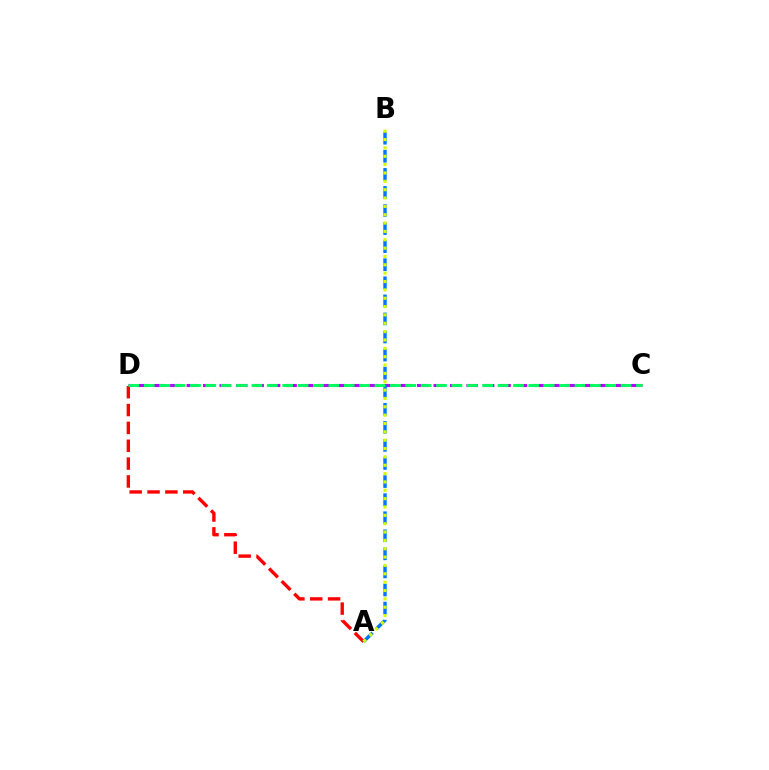{('C', 'D'): [{'color': '#b900ff', 'line_style': 'dashed', 'thickness': 2.24}, {'color': '#00ff5c', 'line_style': 'dashed', 'thickness': 2.09}], ('A', 'D'): [{'color': '#ff0000', 'line_style': 'dashed', 'thickness': 2.42}], ('A', 'B'): [{'color': '#0074ff', 'line_style': 'dashed', 'thickness': 2.46}, {'color': '#d1ff00', 'line_style': 'dotted', 'thickness': 2.27}]}